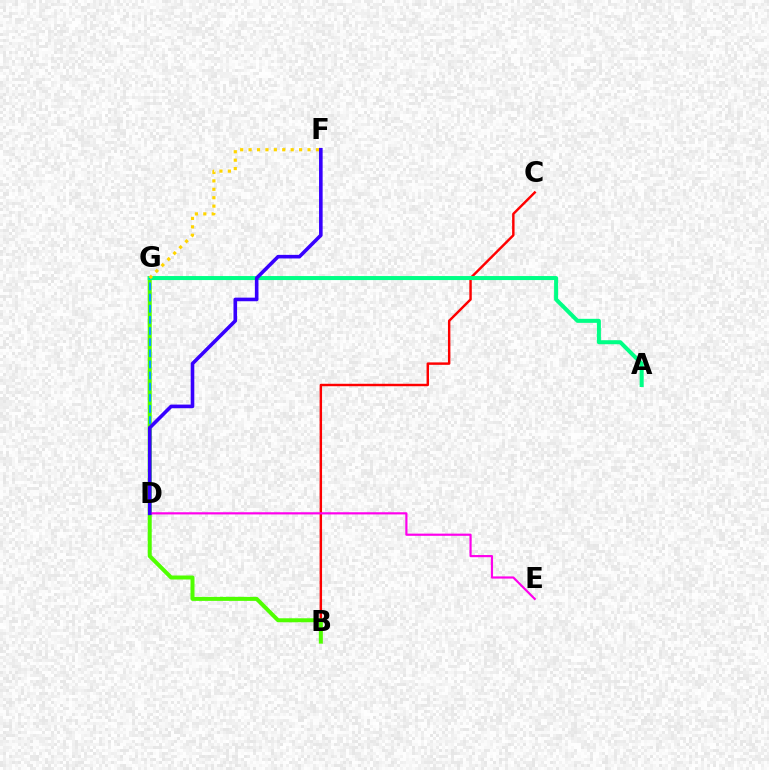{('B', 'C'): [{'color': '#ff0000', 'line_style': 'solid', 'thickness': 1.76}], ('B', 'G'): [{'color': '#4fff00', 'line_style': 'solid', 'thickness': 2.87}], ('A', 'G'): [{'color': '#00ff86', 'line_style': 'solid', 'thickness': 2.9}], ('D', 'G'): [{'color': '#009eff', 'line_style': 'dashed', 'thickness': 1.51}], ('F', 'G'): [{'color': '#ffd500', 'line_style': 'dotted', 'thickness': 2.29}], ('D', 'E'): [{'color': '#ff00ed', 'line_style': 'solid', 'thickness': 1.57}], ('D', 'F'): [{'color': '#3700ff', 'line_style': 'solid', 'thickness': 2.59}]}